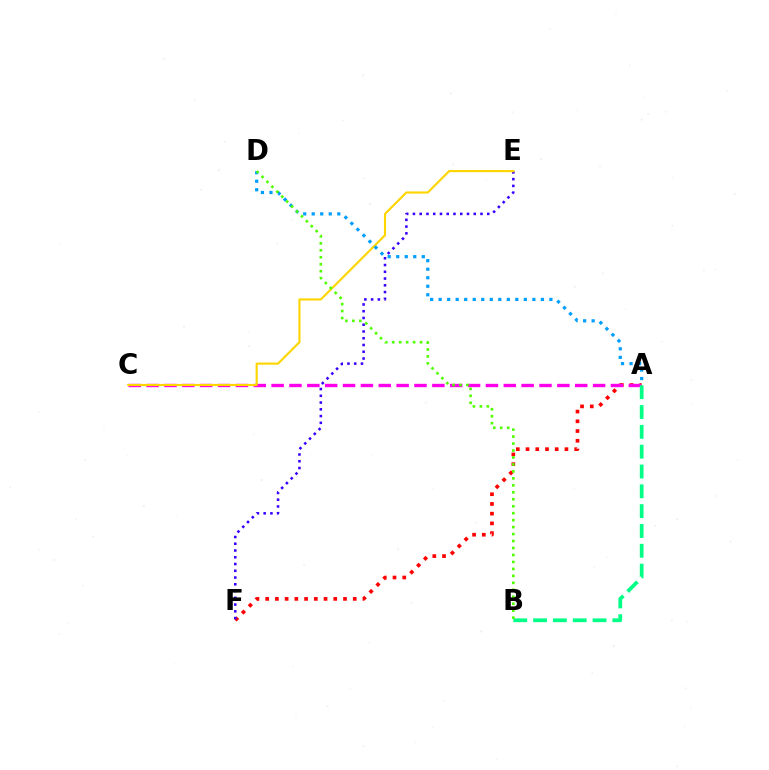{('A', 'F'): [{'color': '#ff0000', 'line_style': 'dotted', 'thickness': 2.64}], ('A', 'C'): [{'color': '#ff00ed', 'line_style': 'dashed', 'thickness': 2.43}], ('A', 'B'): [{'color': '#00ff86', 'line_style': 'dashed', 'thickness': 2.69}], ('E', 'F'): [{'color': '#3700ff', 'line_style': 'dotted', 'thickness': 1.84}], ('C', 'E'): [{'color': '#ffd500', 'line_style': 'solid', 'thickness': 1.54}], ('A', 'D'): [{'color': '#009eff', 'line_style': 'dotted', 'thickness': 2.31}], ('B', 'D'): [{'color': '#4fff00', 'line_style': 'dotted', 'thickness': 1.89}]}